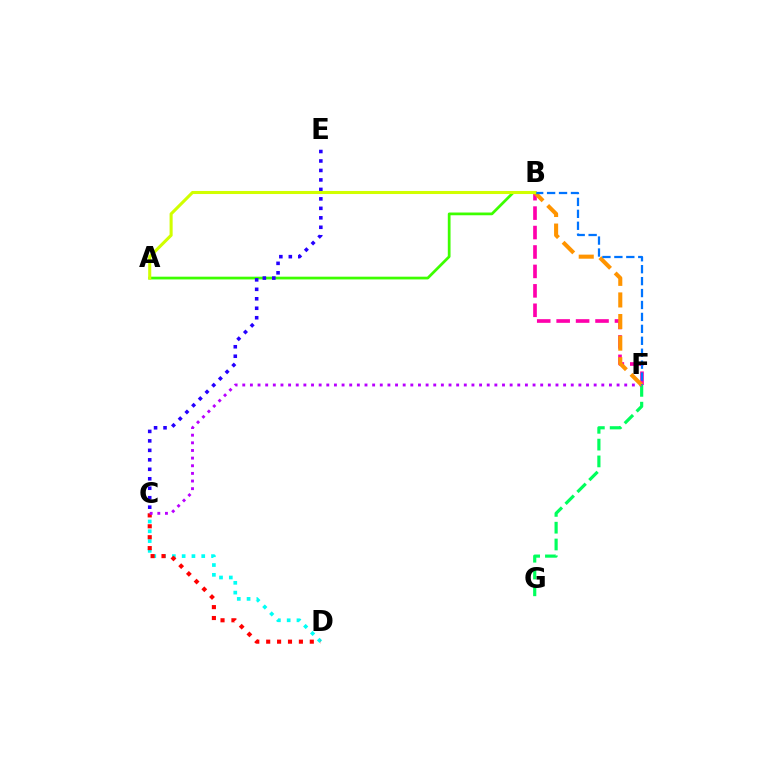{('B', 'F'): [{'color': '#ff00ac', 'line_style': 'dashed', 'thickness': 2.64}, {'color': '#ff9400', 'line_style': 'dashed', 'thickness': 2.93}, {'color': '#0074ff', 'line_style': 'dashed', 'thickness': 1.62}], ('A', 'B'): [{'color': '#3dff00', 'line_style': 'solid', 'thickness': 1.97}, {'color': '#d1ff00', 'line_style': 'solid', 'thickness': 2.21}], ('C', 'D'): [{'color': '#00fff6', 'line_style': 'dotted', 'thickness': 2.66}, {'color': '#ff0000', 'line_style': 'dotted', 'thickness': 2.96}], ('F', 'G'): [{'color': '#00ff5c', 'line_style': 'dashed', 'thickness': 2.28}], ('C', 'F'): [{'color': '#b900ff', 'line_style': 'dotted', 'thickness': 2.08}], ('C', 'E'): [{'color': '#2500ff', 'line_style': 'dotted', 'thickness': 2.57}]}